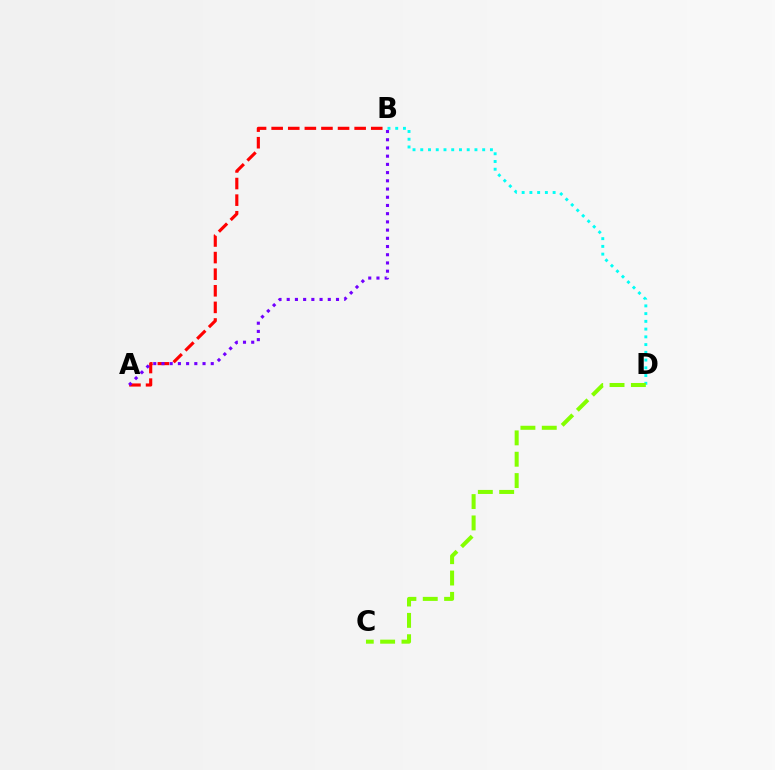{('B', 'D'): [{'color': '#00fff6', 'line_style': 'dotted', 'thickness': 2.1}], ('A', 'B'): [{'color': '#ff0000', 'line_style': 'dashed', 'thickness': 2.25}, {'color': '#7200ff', 'line_style': 'dotted', 'thickness': 2.23}], ('C', 'D'): [{'color': '#84ff00', 'line_style': 'dashed', 'thickness': 2.9}]}